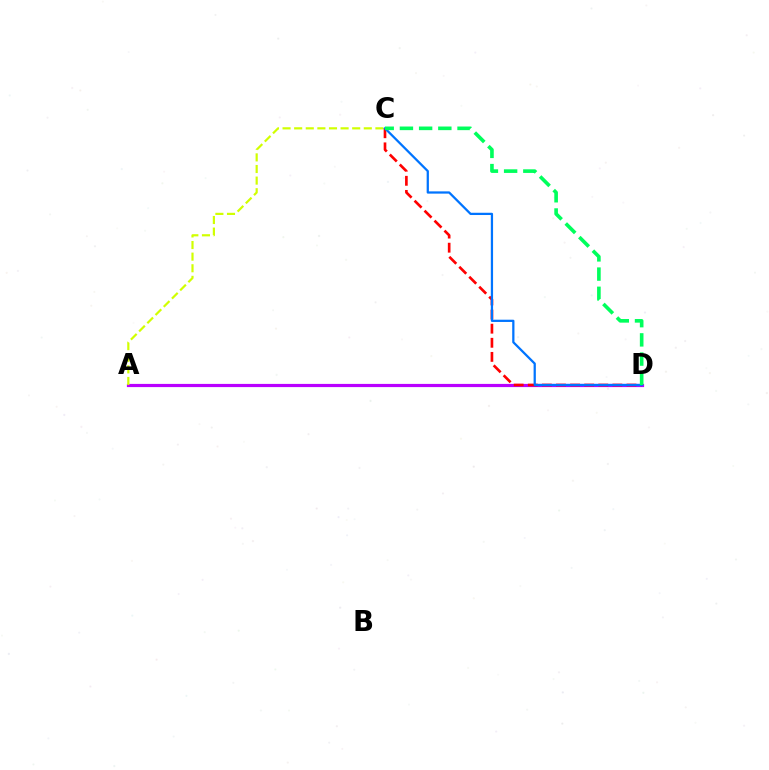{('A', 'D'): [{'color': '#b900ff', 'line_style': 'solid', 'thickness': 2.3}], ('A', 'C'): [{'color': '#d1ff00', 'line_style': 'dashed', 'thickness': 1.58}], ('C', 'D'): [{'color': '#ff0000', 'line_style': 'dashed', 'thickness': 1.92}, {'color': '#0074ff', 'line_style': 'solid', 'thickness': 1.62}, {'color': '#00ff5c', 'line_style': 'dashed', 'thickness': 2.61}]}